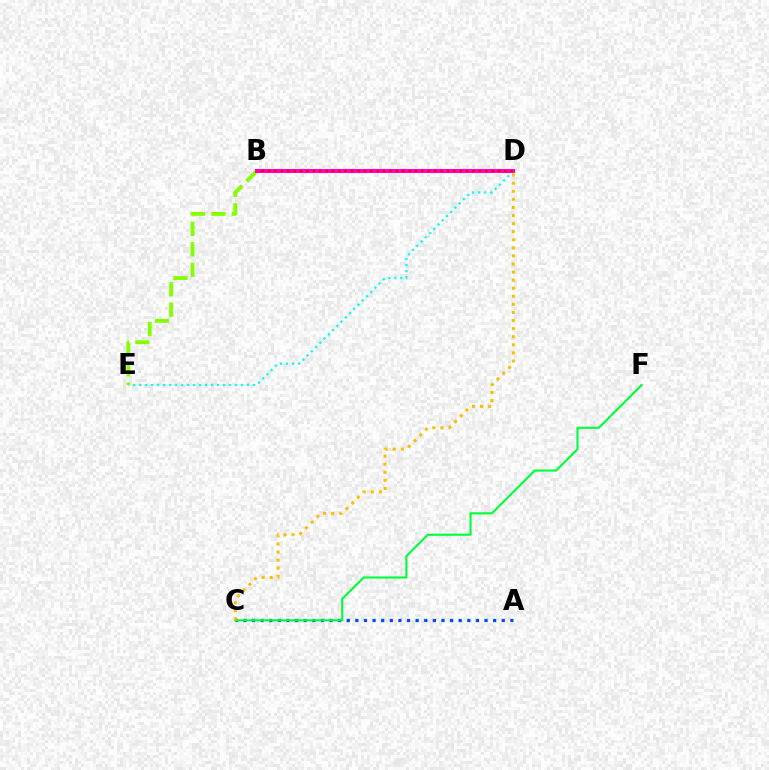{('D', 'E'): [{'color': '#00fff6', 'line_style': 'dotted', 'thickness': 1.63}], ('B', 'E'): [{'color': '#84ff00', 'line_style': 'dashed', 'thickness': 2.78}], ('B', 'D'): [{'color': '#7200ff', 'line_style': 'dashed', 'thickness': 1.78}, {'color': '#ff00cf', 'line_style': 'solid', 'thickness': 2.87}, {'color': '#ff0000', 'line_style': 'dotted', 'thickness': 1.74}], ('A', 'C'): [{'color': '#004bff', 'line_style': 'dotted', 'thickness': 2.34}], ('C', 'F'): [{'color': '#00ff39', 'line_style': 'solid', 'thickness': 1.52}], ('C', 'D'): [{'color': '#ffbd00', 'line_style': 'dotted', 'thickness': 2.2}]}